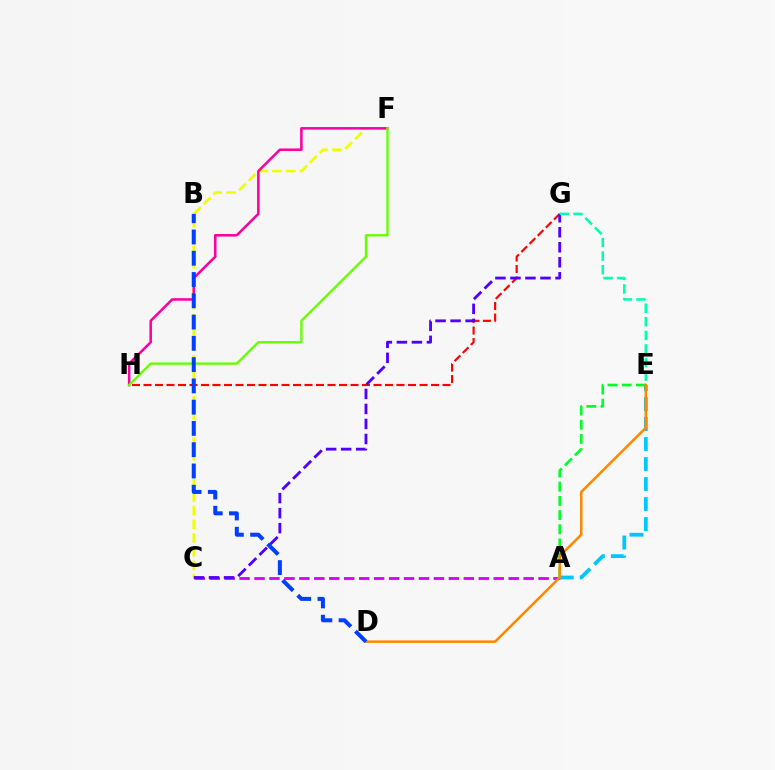{('A', 'C'): [{'color': '#d600ff', 'line_style': 'dashed', 'thickness': 2.03}], ('C', 'F'): [{'color': '#eeff00', 'line_style': 'dashed', 'thickness': 1.86}], ('A', 'E'): [{'color': '#00c7ff', 'line_style': 'dashed', 'thickness': 2.72}, {'color': '#00ff27', 'line_style': 'dashed', 'thickness': 1.93}], ('D', 'E'): [{'color': '#ff8800', 'line_style': 'solid', 'thickness': 1.84}], ('G', 'H'): [{'color': '#ff0000', 'line_style': 'dashed', 'thickness': 1.56}], ('F', 'H'): [{'color': '#ff00a0', 'line_style': 'solid', 'thickness': 1.83}, {'color': '#66ff00', 'line_style': 'solid', 'thickness': 1.7}], ('C', 'G'): [{'color': '#4f00ff', 'line_style': 'dashed', 'thickness': 2.04}], ('E', 'G'): [{'color': '#00ffaf', 'line_style': 'dashed', 'thickness': 1.85}], ('B', 'D'): [{'color': '#003fff', 'line_style': 'dashed', 'thickness': 2.89}]}